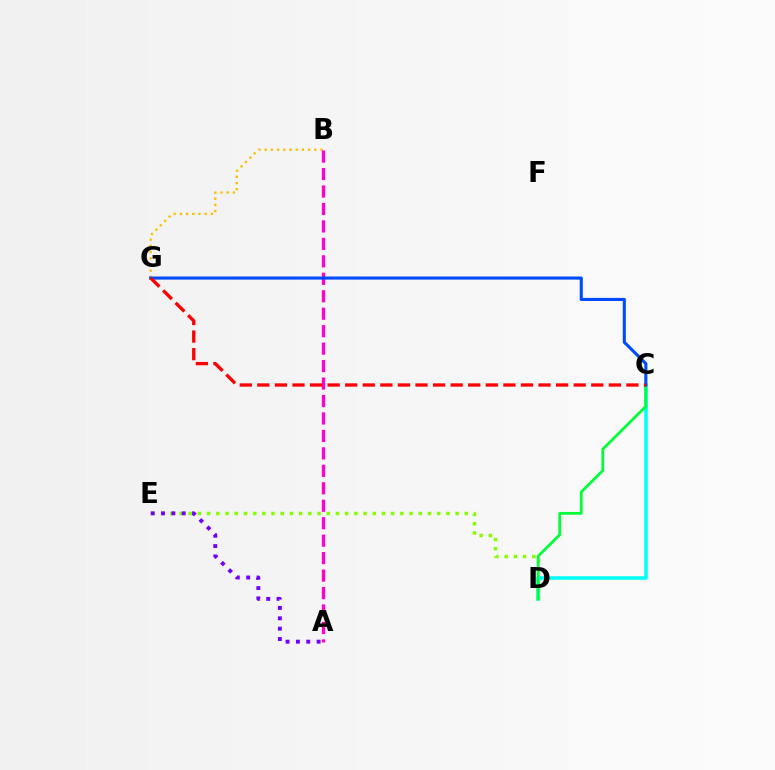{('B', 'G'): [{'color': '#ffbd00', 'line_style': 'dotted', 'thickness': 1.68}], ('D', 'E'): [{'color': '#84ff00', 'line_style': 'dotted', 'thickness': 2.5}], ('C', 'D'): [{'color': '#00fff6', 'line_style': 'solid', 'thickness': 2.54}, {'color': '#00ff39', 'line_style': 'solid', 'thickness': 2.01}], ('A', 'B'): [{'color': '#ff00cf', 'line_style': 'dashed', 'thickness': 2.37}], ('A', 'E'): [{'color': '#7200ff', 'line_style': 'dotted', 'thickness': 2.81}], ('C', 'G'): [{'color': '#004bff', 'line_style': 'solid', 'thickness': 2.23}, {'color': '#ff0000', 'line_style': 'dashed', 'thickness': 2.39}]}